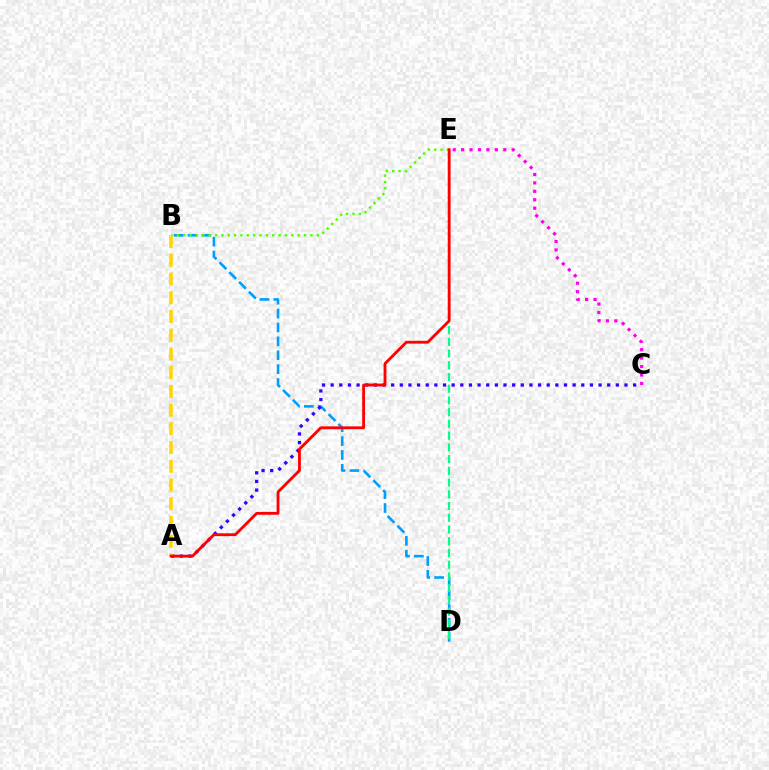{('B', 'D'): [{'color': '#009eff', 'line_style': 'dashed', 'thickness': 1.89}], ('B', 'E'): [{'color': '#4fff00', 'line_style': 'dotted', 'thickness': 1.73}], ('D', 'E'): [{'color': '#00ff86', 'line_style': 'dashed', 'thickness': 1.59}], ('A', 'C'): [{'color': '#3700ff', 'line_style': 'dotted', 'thickness': 2.35}], ('C', 'E'): [{'color': '#ff00ed', 'line_style': 'dotted', 'thickness': 2.29}], ('A', 'B'): [{'color': '#ffd500', 'line_style': 'dashed', 'thickness': 2.54}], ('A', 'E'): [{'color': '#ff0000', 'line_style': 'solid', 'thickness': 2.03}]}